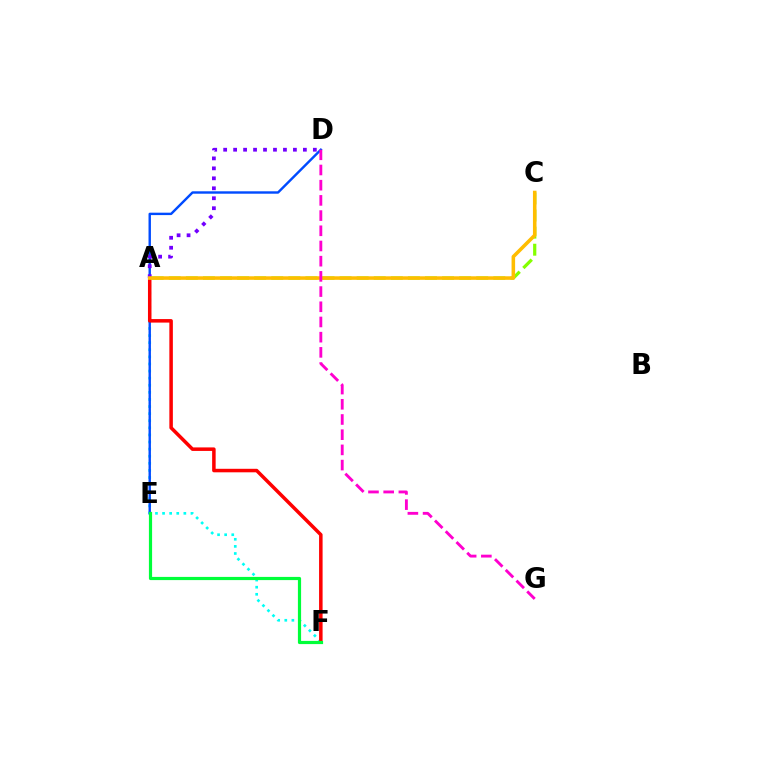{('A', 'F'): [{'color': '#00fff6', 'line_style': 'dotted', 'thickness': 1.93}, {'color': '#ff0000', 'line_style': 'solid', 'thickness': 2.53}], ('D', 'E'): [{'color': '#004bff', 'line_style': 'solid', 'thickness': 1.74}], ('A', 'D'): [{'color': '#7200ff', 'line_style': 'dotted', 'thickness': 2.71}], ('A', 'C'): [{'color': '#84ff00', 'line_style': 'dashed', 'thickness': 2.32}, {'color': '#ffbd00', 'line_style': 'solid', 'thickness': 2.56}], ('E', 'F'): [{'color': '#00ff39', 'line_style': 'solid', 'thickness': 2.29}], ('D', 'G'): [{'color': '#ff00cf', 'line_style': 'dashed', 'thickness': 2.06}]}